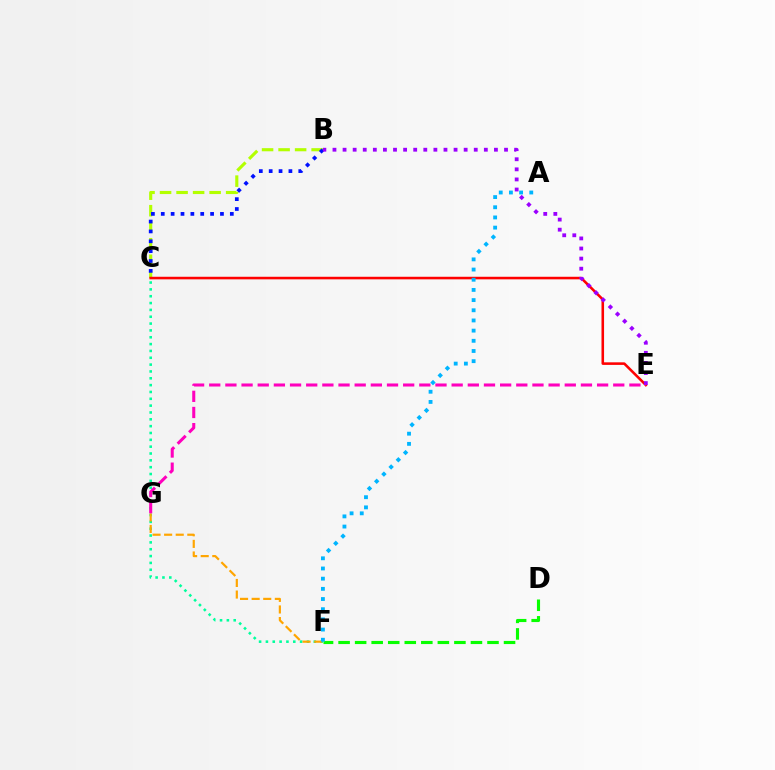{('D', 'F'): [{'color': '#08ff00', 'line_style': 'dashed', 'thickness': 2.25}], ('C', 'F'): [{'color': '#00ff9d', 'line_style': 'dotted', 'thickness': 1.86}], ('B', 'C'): [{'color': '#b3ff00', 'line_style': 'dashed', 'thickness': 2.25}, {'color': '#0010ff', 'line_style': 'dotted', 'thickness': 2.68}], ('C', 'E'): [{'color': '#ff0000', 'line_style': 'solid', 'thickness': 1.85}], ('F', 'G'): [{'color': '#ffa500', 'line_style': 'dashed', 'thickness': 1.57}], ('A', 'F'): [{'color': '#00b5ff', 'line_style': 'dotted', 'thickness': 2.77}], ('B', 'E'): [{'color': '#9b00ff', 'line_style': 'dotted', 'thickness': 2.74}], ('E', 'G'): [{'color': '#ff00bd', 'line_style': 'dashed', 'thickness': 2.2}]}